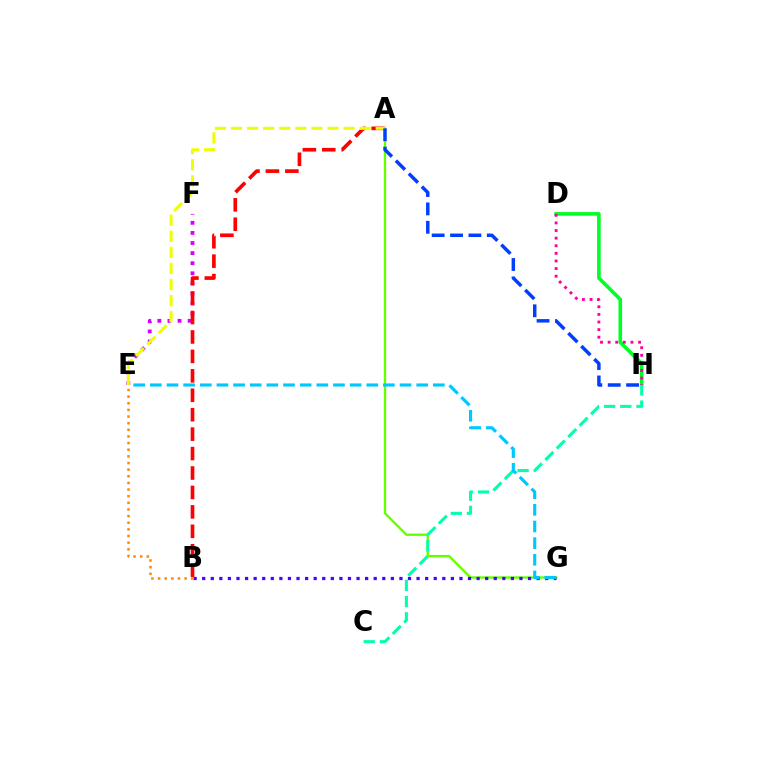{('D', 'H'): [{'color': '#00ff27', 'line_style': 'solid', 'thickness': 2.6}, {'color': '#ff00a0', 'line_style': 'dotted', 'thickness': 2.07}], ('E', 'F'): [{'color': '#d600ff', 'line_style': 'dotted', 'thickness': 2.74}], ('A', 'G'): [{'color': '#66ff00', 'line_style': 'solid', 'thickness': 1.69}], ('A', 'B'): [{'color': '#ff0000', 'line_style': 'dashed', 'thickness': 2.64}], ('B', 'G'): [{'color': '#4f00ff', 'line_style': 'dotted', 'thickness': 2.33}], ('C', 'H'): [{'color': '#00ffaf', 'line_style': 'dashed', 'thickness': 2.2}], ('A', 'E'): [{'color': '#eeff00', 'line_style': 'dashed', 'thickness': 2.18}], ('B', 'E'): [{'color': '#ff8800', 'line_style': 'dotted', 'thickness': 1.8}], ('E', 'G'): [{'color': '#00c7ff', 'line_style': 'dashed', 'thickness': 2.26}], ('A', 'H'): [{'color': '#003fff', 'line_style': 'dashed', 'thickness': 2.5}]}